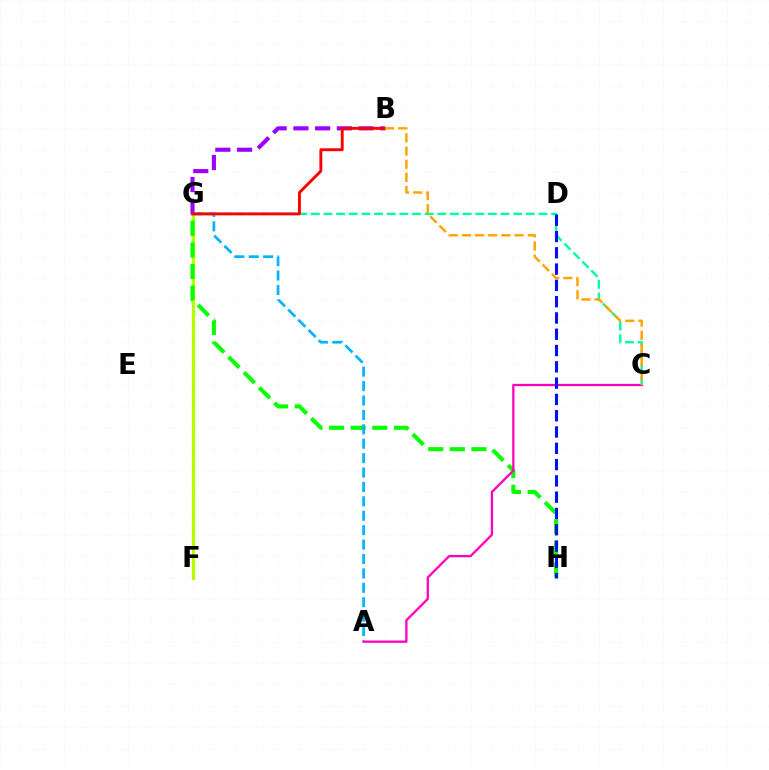{('C', 'G'): [{'color': '#00ff9d', 'line_style': 'dashed', 'thickness': 1.72}], ('F', 'G'): [{'color': '#b3ff00', 'line_style': 'solid', 'thickness': 2.32}], ('B', 'G'): [{'color': '#9b00ff', 'line_style': 'dashed', 'thickness': 2.95}, {'color': '#ff0000', 'line_style': 'solid', 'thickness': 2.09}], ('G', 'H'): [{'color': '#08ff00', 'line_style': 'dashed', 'thickness': 2.94}], ('A', 'G'): [{'color': '#00b5ff', 'line_style': 'dashed', 'thickness': 1.96}], ('A', 'C'): [{'color': '#ff00bd', 'line_style': 'solid', 'thickness': 1.65}], ('B', 'C'): [{'color': '#ffa500', 'line_style': 'dashed', 'thickness': 1.79}], ('D', 'H'): [{'color': '#0010ff', 'line_style': 'dashed', 'thickness': 2.21}]}